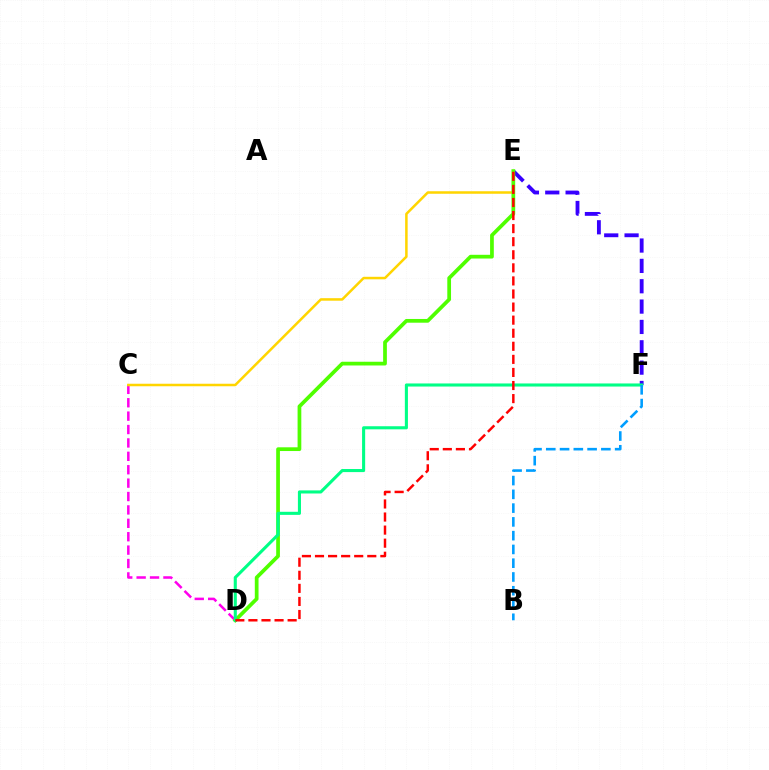{('E', 'F'): [{'color': '#3700ff', 'line_style': 'dashed', 'thickness': 2.76}], ('C', 'D'): [{'color': '#ff00ed', 'line_style': 'dashed', 'thickness': 1.82}], ('C', 'E'): [{'color': '#ffd500', 'line_style': 'solid', 'thickness': 1.81}], ('D', 'E'): [{'color': '#4fff00', 'line_style': 'solid', 'thickness': 2.68}, {'color': '#ff0000', 'line_style': 'dashed', 'thickness': 1.78}], ('D', 'F'): [{'color': '#00ff86', 'line_style': 'solid', 'thickness': 2.22}], ('B', 'F'): [{'color': '#009eff', 'line_style': 'dashed', 'thickness': 1.87}]}